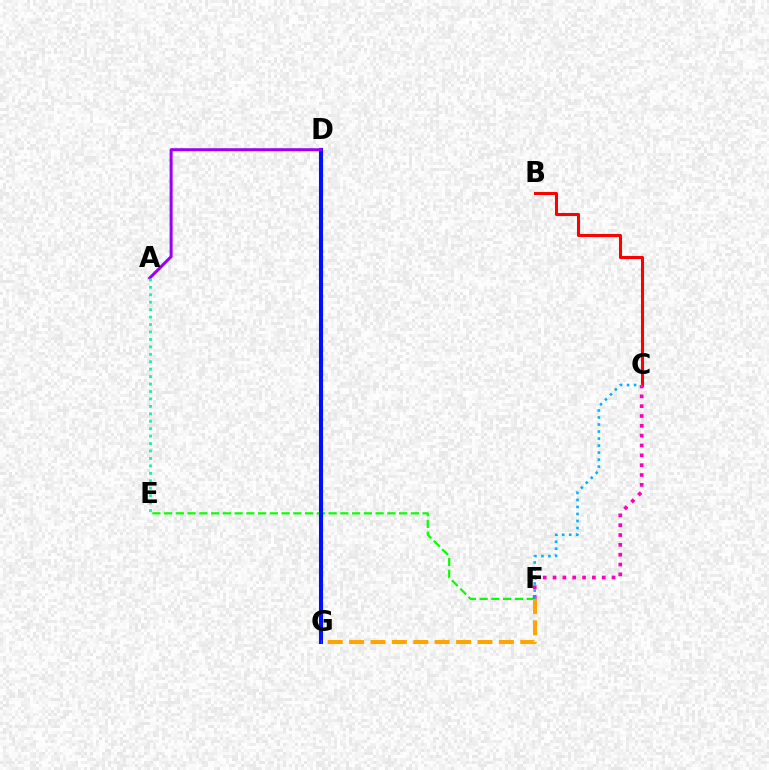{('D', 'G'): [{'color': '#b3ff00', 'line_style': 'dashed', 'thickness': 1.78}, {'color': '#0010ff', 'line_style': 'solid', 'thickness': 2.92}], ('E', 'F'): [{'color': '#08ff00', 'line_style': 'dashed', 'thickness': 1.6}], ('B', 'C'): [{'color': '#ff0000', 'line_style': 'solid', 'thickness': 2.2}], ('C', 'F'): [{'color': '#ff00bd', 'line_style': 'dotted', 'thickness': 2.67}, {'color': '#00b5ff', 'line_style': 'dotted', 'thickness': 1.91}], ('A', 'D'): [{'color': '#9b00ff', 'line_style': 'solid', 'thickness': 2.18}], ('F', 'G'): [{'color': '#ffa500', 'line_style': 'dashed', 'thickness': 2.91}], ('A', 'E'): [{'color': '#00ff9d', 'line_style': 'dotted', 'thickness': 2.02}]}